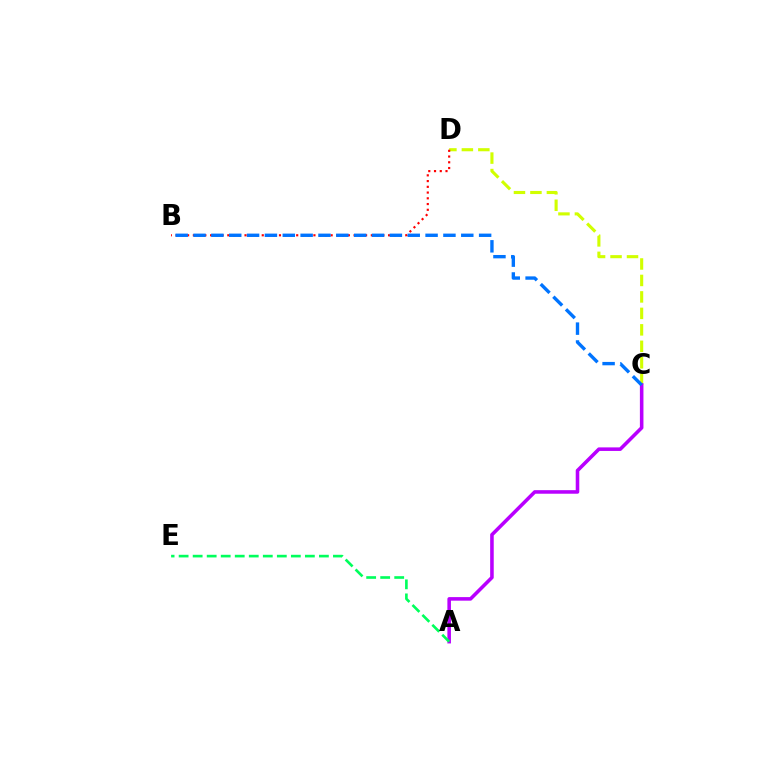{('C', 'D'): [{'color': '#d1ff00', 'line_style': 'dashed', 'thickness': 2.24}], ('A', 'C'): [{'color': '#b900ff', 'line_style': 'solid', 'thickness': 2.56}], ('B', 'D'): [{'color': '#ff0000', 'line_style': 'dotted', 'thickness': 1.56}], ('B', 'C'): [{'color': '#0074ff', 'line_style': 'dashed', 'thickness': 2.42}], ('A', 'E'): [{'color': '#00ff5c', 'line_style': 'dashed', 'thickness': 1.91}]}